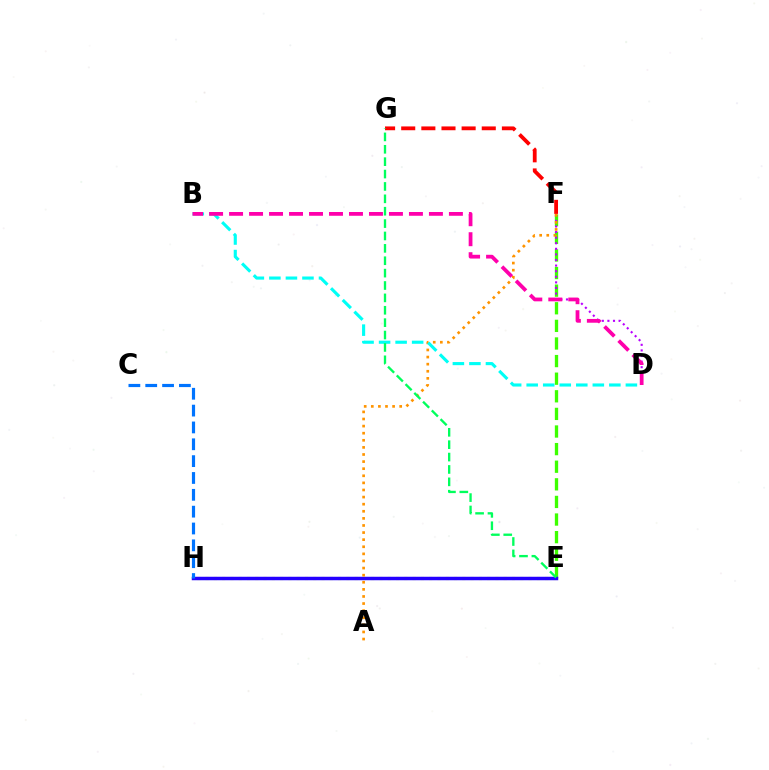{('E', 'H'): [{'color': '#d1ff00', 'line_style': 'dotted', 'thickness': 2.25}, {'color': '#2500ff', 'line_style': 'solid', 'thickness': 2.5}], ('E', 'F'): [{'color': '#3dff00', 'line_style': 'dashed', 'thickness': 2.39}], ('D', 'F'): [{'color': '#b900ff', 'line_style': 'dotted', 'thickness': 1.52}], ('C', 'H'): [{'color': '#0074ff', 'line_style': 'dashed', 'thickness': 2.29}], ('A', 'F'): [{'color': '#ff9400', 'line_style': 'dotted', 'thickness': 1.93}], ('F', 'G'): [{'color': '#ff0000', 'line_style': 'dashed', 'thickness': 2.74}], ('B', 'D'): [{'color': '#00fff6', 'line_style': 'dashed', 'thickness': 2.25}, {'color': '#ff00ac', 'line_style': 'dashed', 'thickness': 2.71}], ('E', 'G'): [{'color': '#00ff5c', 'line_style': 'dashed', 'thickness': 1.68}]}